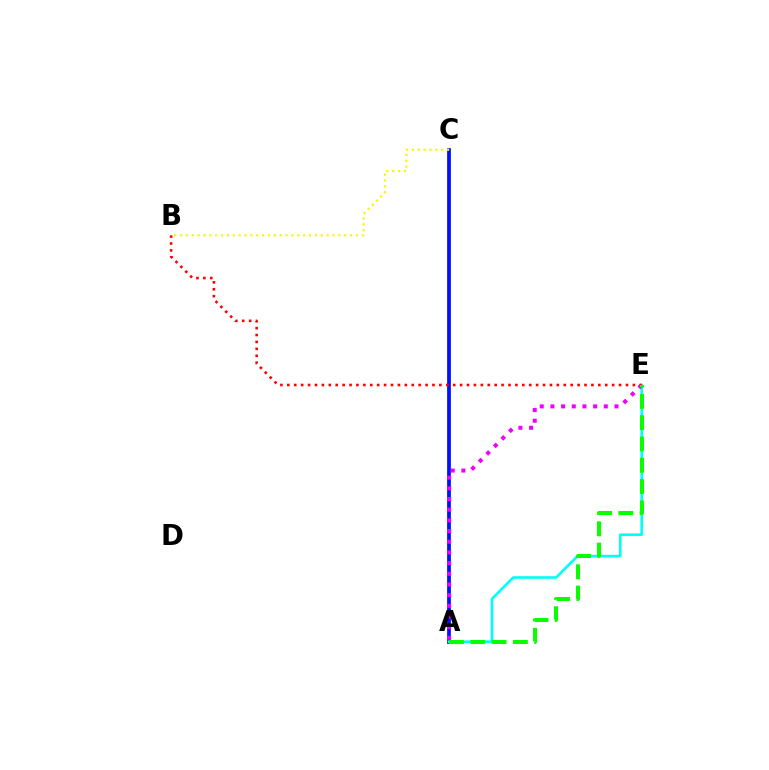{('A', 'C'): [{'color': '#0010ff', 'line_style': 'solid', 'thickness': 2.71}], ('A', 'E'): [{'color': '#00fff6', 'line_style': 'solid', 'thickness': 1.89}, {'color': '#ee00ff', 'line_style': 'dotted', 'thickness': 2.9}, {'color': '#08ff00', 'line_style': 'dashed', 'thickness': 2.9}], ('B', 'C'): [{'color': '#fcf500', 'line_style': 'dotted', 'thickness': 1.59}], ('B', 'E'): [{'color': '#ff0000', 'line_style': 'dotted', 'thickness': 1.88}]}